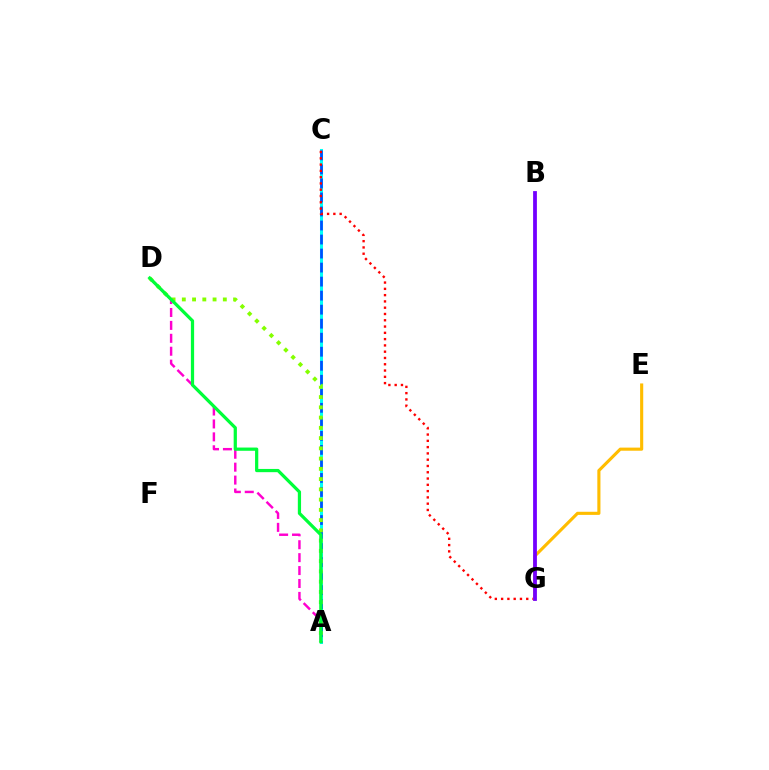{('A', 'D'): [{'color': '#ff00cf', 'line_style': 'dashed', 'thickness': 1.76}, {'color': '#84ff00', 'line_style': 'dotted', 'thickness': 2.79}, {'color': '#00ff39', 'line_style': 'solid', 'thickness': 2.33}], ('A', 'C'): [{'color': '#00fff6', 'line_style': 'solid', 'thickness': 2.19}, {'color': '#004bff', 'line_style': 'dashed', 'thickness': 1.91}], ('C', 'G'): [{'color': '#ff0000', 'line_style': 'dotted', 'thickness': 1.71}], ('E', 'G'): [{'color': '#ffbd00', 'line_style': 'solid', 'thickness': 2.24}], ('B', 'G'): [{'color': '#7200ff', 'line_style': 'solid', 'thickness': 2.72}]}